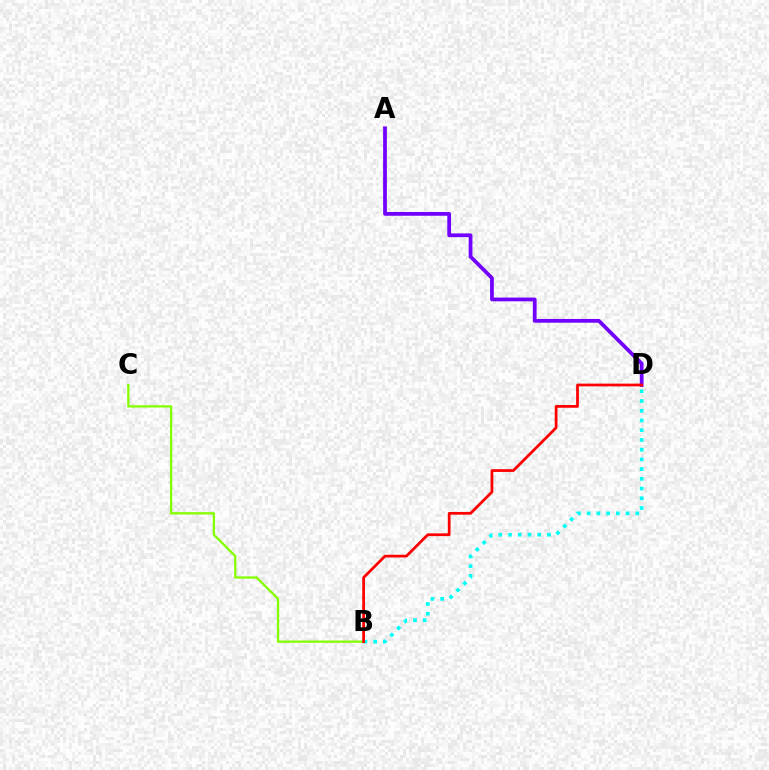{('A', 'D'): [{'color': '#7200ff', 'line_style': 'solid', 'thickness': 2.7}], ('B', 'D'): [{'color': '#00fff6', 'line_style': 'dotted', 'thickness': 2.64}, {'color': '#ff0000', 'line_style': 'solid', 'thickness': 1.98}], ('B', 'C'): [{'color': '#84ff00', 'line_style': 'solid', 'thickness': 1.65}]}